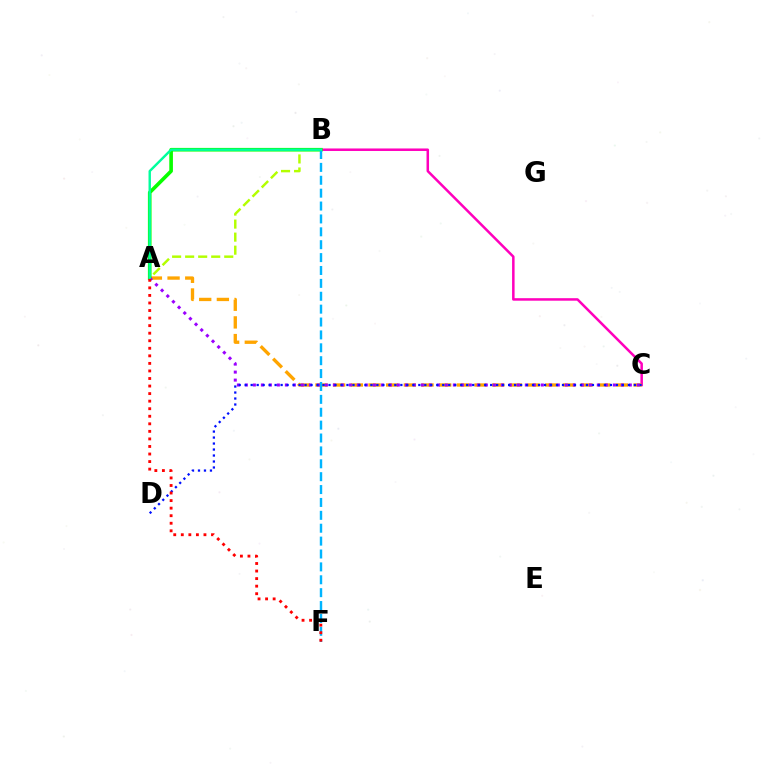{('A', 'B'): [{'color': '#b3ff00', 'line_style': 'dashed', 'thickness': 1.77}, {'color': '#08ff00', 'line_style': 'solid', 'thickness': 2.61}, {'color': '#00ff9d', 'line_style': 'solid', 'thickness': 1.74}], ('B', 'C'): [{'color': '#ff00bd', 'line_style': 'solid', 'thickness': 1.81}], ('A', 'C'): [{'color': '#ffa500', 'line_style': 'dashed', 'thickness': 2.4}, {'color': '#9b00ff', 'line_style': 'dotted', 'thickness': 2.17}], ('B', 'F'): [{'color': '#00b5ff', 'line_style': 'dashed', 'thickness': 1.75}], ('C', 'D'): [{'color': '#0010ff', 'line_style': 'dotted', 'thickness': 1.63}], ('A', 'F'): [{'color': '#ff0000', 'line_style': 'dotted', 'thickness': 2.05}]}